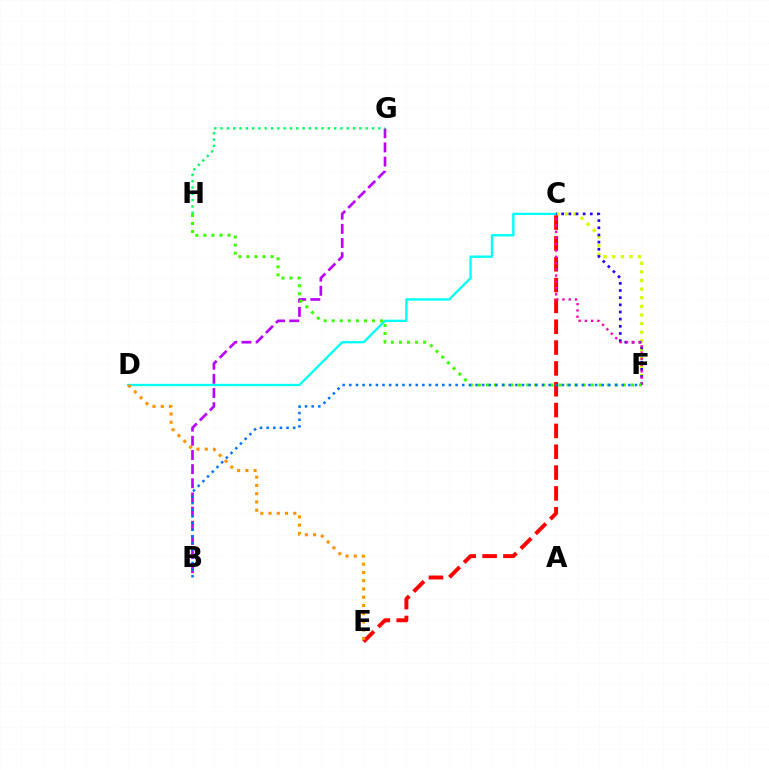{('C', 'F'): [{'color': '#d1ff00', 'line_style': 'dotted', 'thickness': 2.34}, {'color': '#2500ff', 'line_style': 'dotted', 'thickness': 1.94}, {'color': '#ff00ac', 'line_style': 'dotted', 'thickness': 1.7}], ('B', 'G'): [{'color': '#b900ff', 'line_style': 'dashed', 'thickness': 1.92}], ('C', 'E'): [{'color': '#ff0000', 'line_style': 'dashed', 'thickness': 2.83}], ('C', 'D'): [{'color': '#00fff6', 'line_style': 'solid', 'thickness': 1.68}], ('F', 'H'): [{'color': '#3dff00', 'line_style': 'dotted', 'thickness': 2.19}], ('B', 'F'): [{'color': '#0074ff', 'line_style': 'dotted', 'thickness': 1.8}], ('G', 'H'): [{'color': '#00ff5c', 'line_style': 'dotted', 'thickness': 1.71}], ('D', 'E'): [{'color': '#ff9400', 'line_style': 'dotted', 'thickness': 2.24}]}